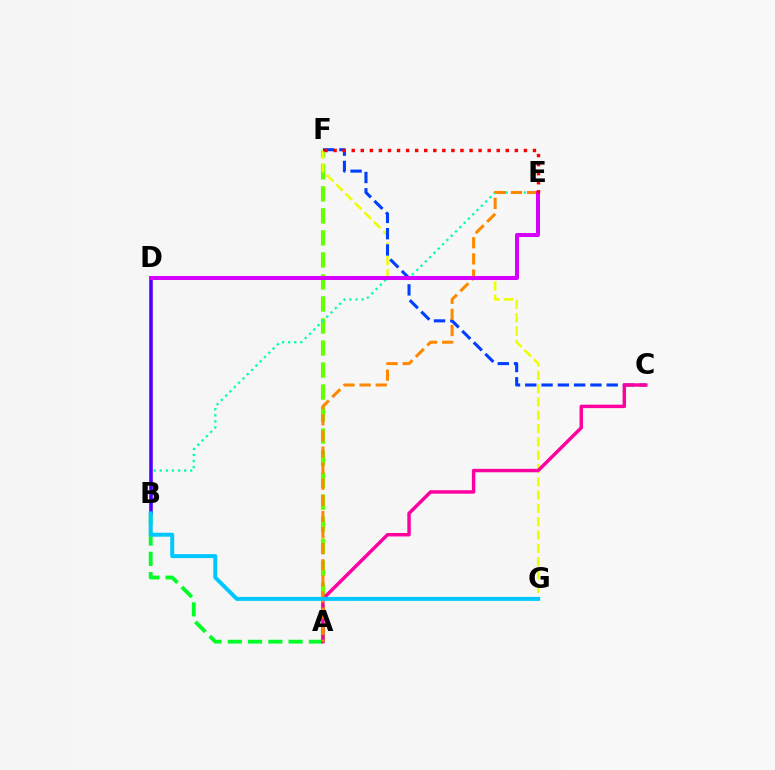{('A', 'B'): [{'color': '#00ff27', 'line_style': 'dashed', 'thickness': 2.75}], ('A', 'F'): [{'color': '#66ff00', 'line_style': 'dashed', 'thickness': 2.99}], ('F', 'G'): [{'color': '#eeff00', 'line_style': 'dashed', 'thickness': 1.81}], ('B', 'E'): [{'color': '#00ffaf', 'line_style': 'dotted', 'thickness': 1.65}], ('C', 'F'): [{'color': '#003fff', 'line_style': 'dashed', 'thickness': 2.21}], ('B', 'D'): [{'color': '#4f00ff', 'line_style': 'solid', 'thickness': 2.56}], ('A', 'C'): [{'color': '#ff00a0', 'line_style': 'solid', 'thickness': 2.48}], ('A', 'E'): [{'color': '#ff8800', 'line_style': 'dashed', 'thickness': 2.19}], ('D', 'E'): [{'color': '#d600ff', 'line_style': 'solid', 'thickness': 2.9}], ('E', 'F'): [{'color': '#ff0000', 'line_style': 'dotted', 'thickness': 2.46}], ('B', 'G'): [{'color': '#00c7ff', 'line_style': 'solid', 'thickness': 2.85}]}